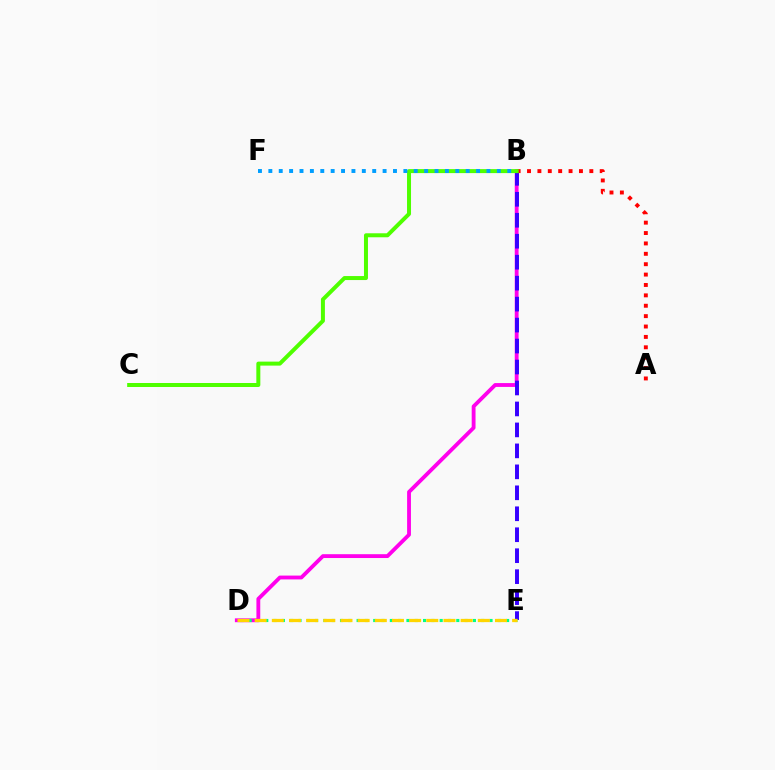{('B', 'D'): [{'color': '#ff00ed', 'line_style': 'solid', 'thickness': 2.76}], ('B', 'E'): [{'color': '#3700ff', 'line_style': 'dashed', 'thickness': 2.85}], ('D', 'E'): [{'color': '#00ff86', 'line_style': 'dotted', 'thickness': 2.26}, {'color': '#ffd500', 'line_style': 'dashed', 'thickness': 2.33}], ('A', 'B'): [{'color': '#ff0000', 'line_style': 'dotted', 'thickness': 2.82}], ('B', 'C'): [{'color': '#4fff00', 'line_style': 'solid', 'thickness': 2.87}], ('B', 'F'): [{'color': '#009eff', 'line_style': 'dotted', 'thickness': 2.82}]}